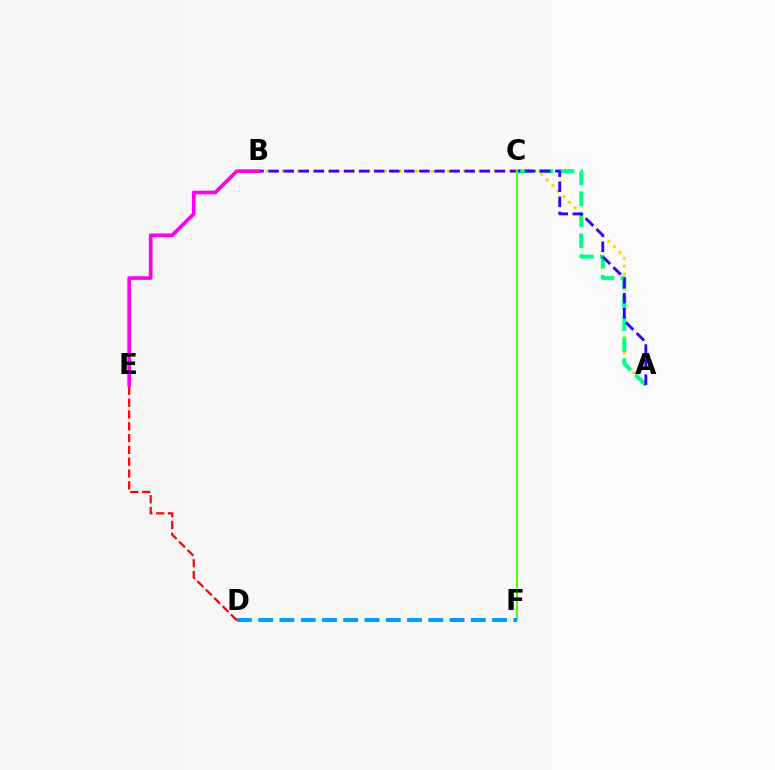{('A', 'B'): [{'color': '#ffd500', 'line_style': 'dotted', 'thickness': 2.14}, {'color': '#3700ff', 'line_style': 'dashed', 'thickness': 2.05}], ('A', 'C'): [{'color': '#00ff86', 'line_style': 'dashed', 'thickness': 2.85}], ('C', 'F'): [{'color': '#4fff00', 'line_style': 'solid', 'thickness': 1.54}], ('D', 'F'): [{'color': '#009eff', 'line_style': 'dashed', 'thickness': 2.89}], ('D', 'E'): [{'color': '#ff0000', 'line_style': 'dashed', 'thickness': 1.6}], ('B', 'E'): [{'color': '#ff00ed', 'line_style': 'solid', 'thickness': 2.64}]}